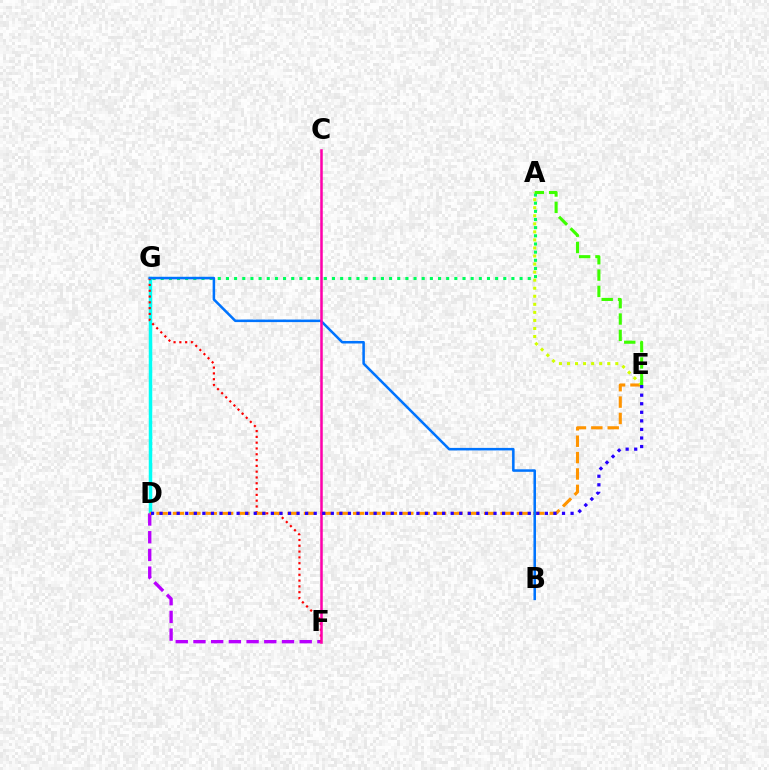{('D', 'G'): [{'color': '#00fff6', 'line_style': 'solid', 'thickness': 2.52}], ('D', 'F'): [{'color': '#b900ff', 'line_style': 'dashed', 'thickness': 2.41}], ('F', 'G'): [{'color': '#ff0000', 'line_style': 'dotted', 'thickness': 1.58}], ('A', 'G'): [{'color': '#00ff5c', 'line_style': 'dotted', 'thickness': 2.22}], ('D', 'E'): [{'color': '#ff9400', 'line_style': 'dashed', 'thickness': 2.23}, {'color': '#2500ff', 'line_style': 'dotted', 'thickness': 2.33}], ('A', 'E'): [{'color': '#d1ff00', 'line_style': 'dotted', 'thickness': 2.19}, {'color': '#3dff00', 'line_style': 'dashed', 'thickness': 2.22}], ('B', 'G'): [{'color': '#0074ff', 'line_style': 'solid', 'thickness': 1.82}], ('C', 'F'): [{'color': '#ff00ac', 'line_style': 'solid', 'thickness': 1.82}]}